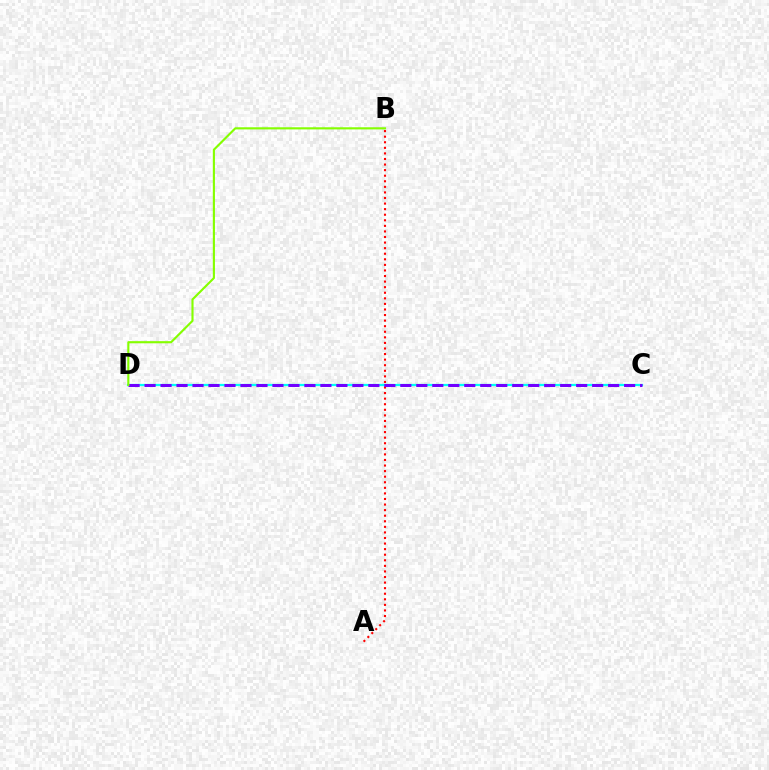{('A', 'B'): [{'color': '#ff0000', 'line_style': 'dotted', 'thickness': 1.51}], ('C', 'D'): [{'color': '#00fff6', 'line_style': 'solid', 'thickness': 1.61}, {'color': '#7200ff', 'line_style': 'dashed', 'thickness': 2.17}], ('B', 'D'): [{'color': '#84ff00', 'line_style': 'solid', 'thickness': 1.54}]}